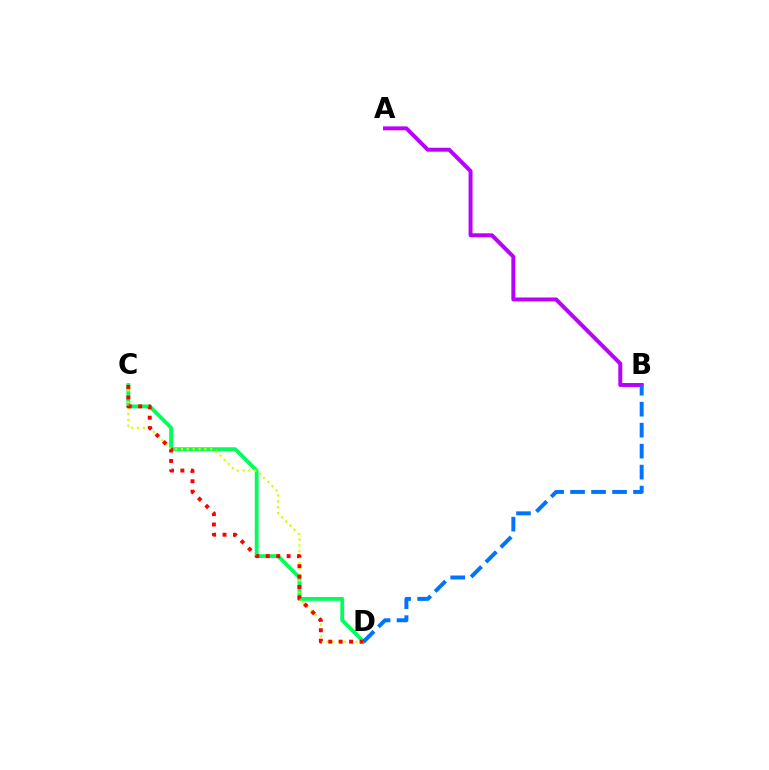{('A', 'B'): [{'color': '#b900ff', 'line_style': 'solid', 'thickness': 2.84}], ('C', 'D'): [{'color': '#00ff5c', 'line_style': 'solid', 'thickness': 2.74}, {'color': '#d1ff00', 'line_style': 'dotted', 'thickness': 1.6}, {'color': '#ff0000', 'line_style': 'dotted', 'thickness': 2.83}], ('B', 'D'): [{'color': '#0074ff', 'line_style': 'dashed', 'thickness': 2.85}]}